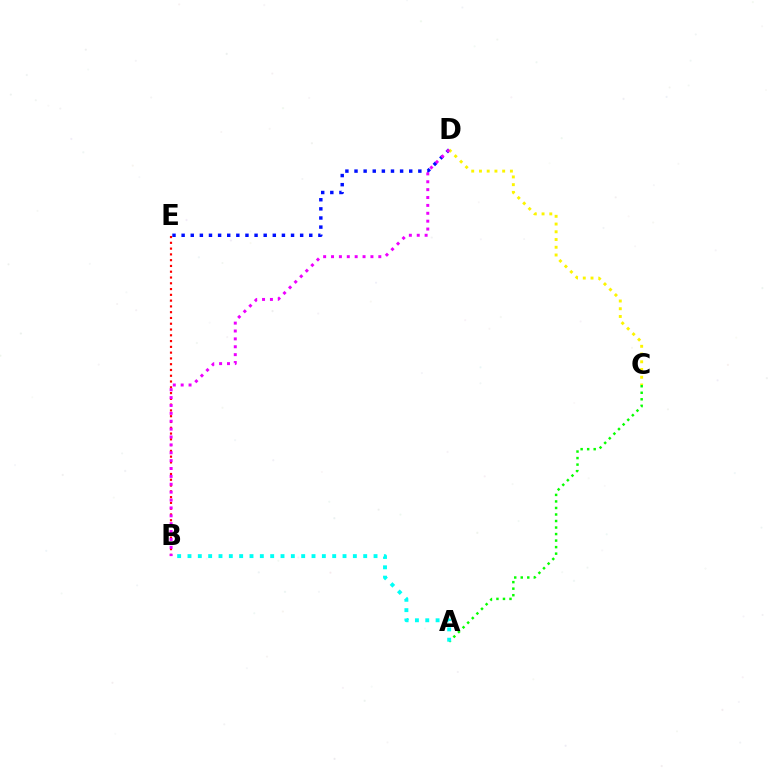{('D', 'E'): [{'color': '#0010ff', 'line_style': 'dotted', 'thickness': 2.48}], ('A', 'C'): [{'color': '#08ff00', 'line_style': 'dotted', 'thickness': 1.77}], ('C', 'D'): [{'color': '#fcf500', 'line_style': 'dotted', 'thickness': 2.1}], ('B', 'E'): [{'color': '#ff0000', 'line_style': 'dotted', 'thickness': 1.57}], ('A', 'B'): [{'color': '#00fff6', 'line_style': 'dotted', 'thickness': 2.81}], ('B', 'D'): [{'color': '#ee00ff', 'line_style': 'dotted', 'thickness': 2.14}]}